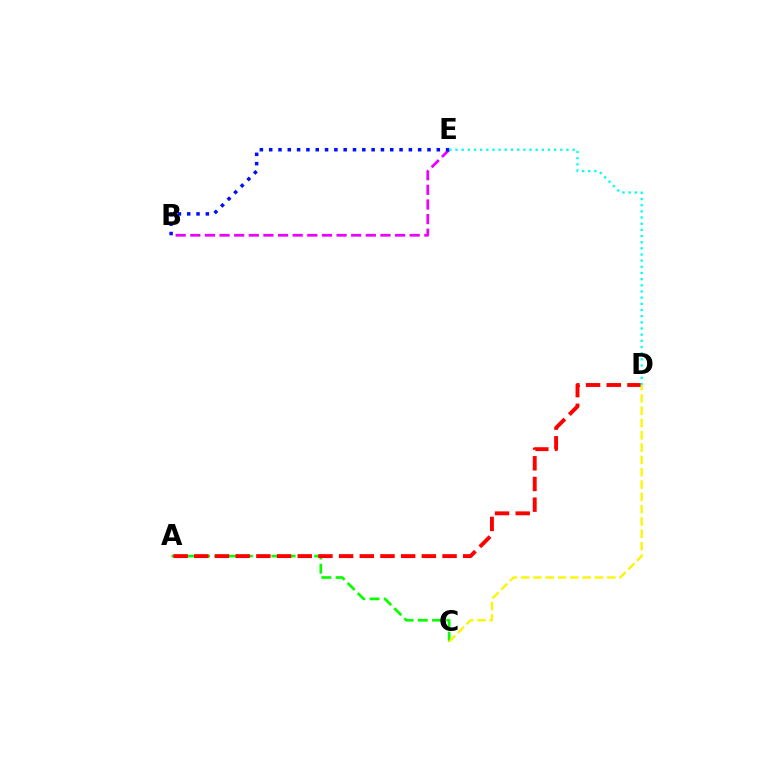{('A', 'C'): [{'color': '#08ff00', 'line_style': 'dashed', 'thickness': 1.94}], ('B', 'E'): [{'color': '#ee00ff', 'line_style': 'dashed', 'thickness': 1.99}, {'color': '#0010ff', 'line_style': 'dotted', 'thickness': 2.53}], ('A', 'D'): [{'color': '#ff0000', 'line_style': 'dashed', 'thickness': 2.81}], ('D', 'E'): [{'color': '#00fff6', 'line_style': 'dotted', 'thickness': 1.68}], ('C', 'D'): [{'color': '#fcf500', 'line_style': 'dashed', 'thickness': 1.67}]}